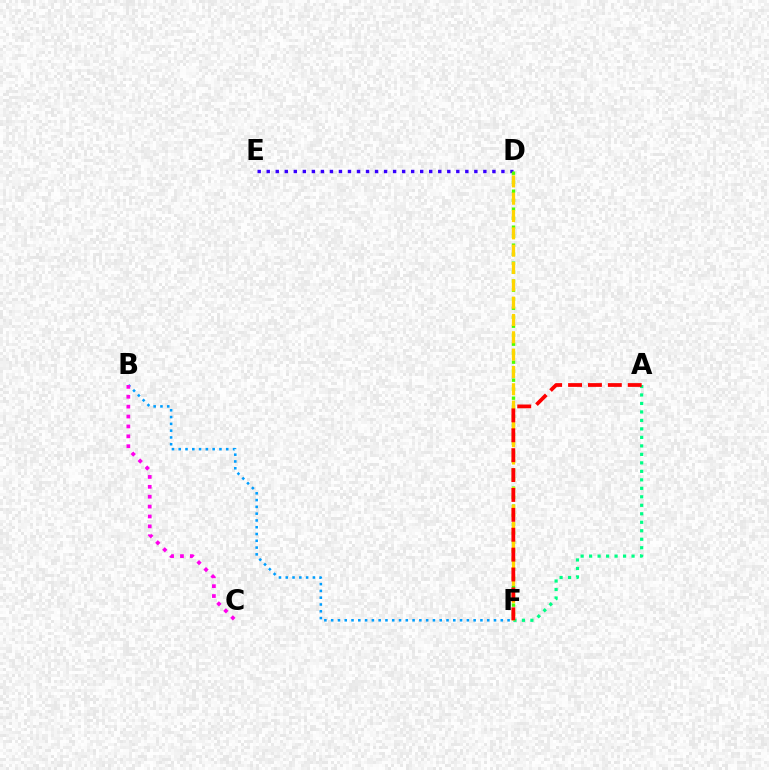{('D', 'E'): [{'color': '#3700ff', 'line_style': 'dotted', 'thickness': 2.45}], ('B', 'F'): [{'color': '#009eff', 'line_style': 'dotted', 'thickness': 1.84}], ('A', 'F'): [{'color': '#00ff86', 'line_style': 'dotted', 'thickness': 2.31}, {'color': '#ff0000', 'line_style': 'dashed', 'thickness': 2.7}], ('D', 'F'): [{'color': '#4fff00', 'line_style': 'dotted', 'thickness': 2.44}, {'color': '#ffd500', 'line_style': 'dashed', 'thickness': 2.35}], ('B', 'C'): [{'color': '#ff00ed', 'line_style': 'dotted', 'thickness': 2.69}]}